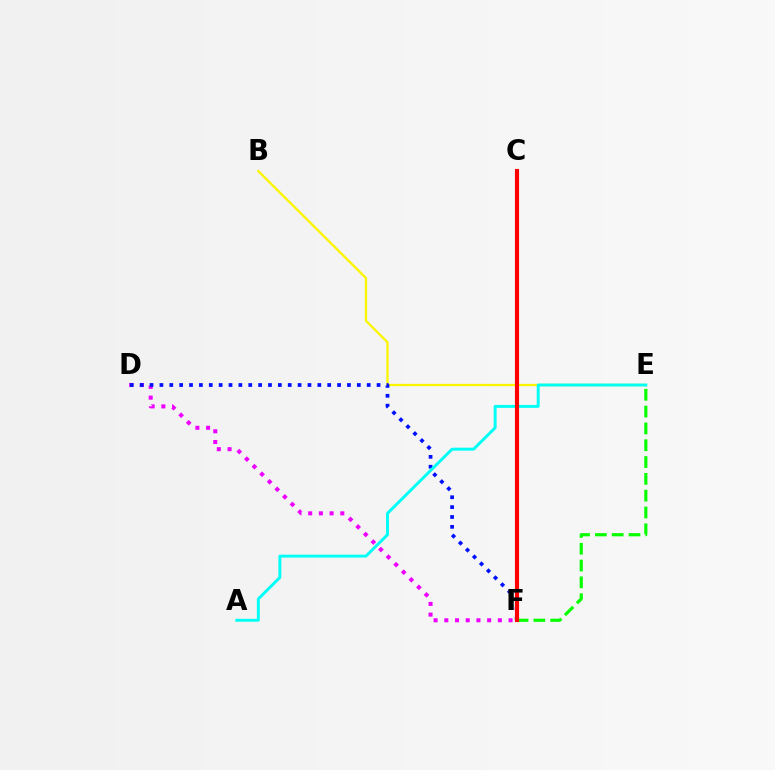{('B', 'E'): [{'color': '#fcf500', 'line_style': 'solid', 'thickness': 1.65}], ('E', 'F'): [{'color': '#08ff00', 'line_style': 'dashed', 'thickness': 2.28}], ('D', 'F'): [{'color': '#ee00ff', 'line_style': 'dotted', 'thickness': 2.91}, {'color': '#0010ff', 'line_style': 'dotted', 'thickness': 2.68}], ('A', 'E'): [{'color': '#00fff6', 'line_style': 'solid', 'thickness': 2.11}], ('C', 'F'): [{'color': '#ff0000', 'line_style': 'solid', 'thickness': 2.97}]}